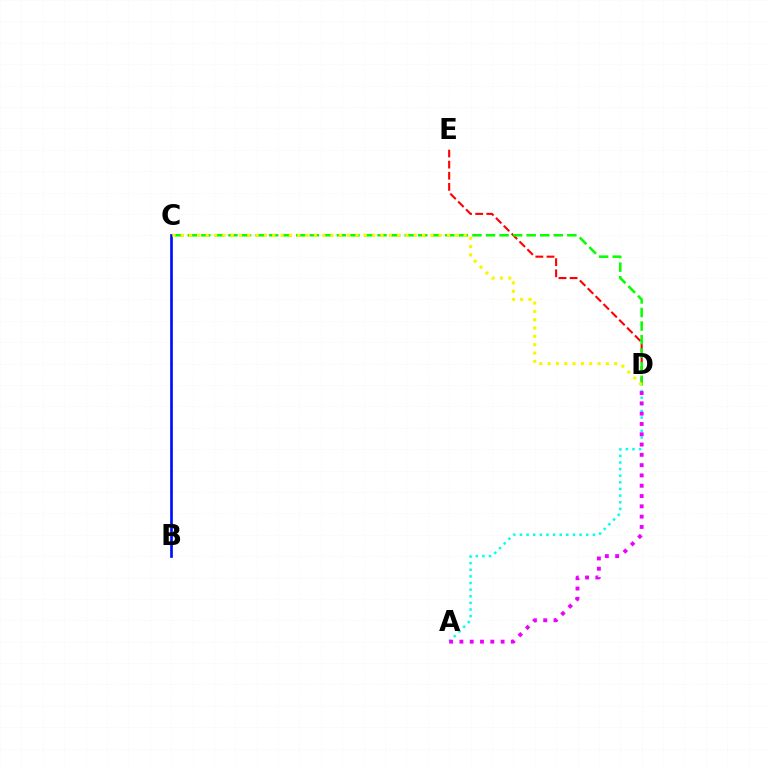{('A', 'D'): [{'color': '#00fff6', 'line_style': 'dotted', 'thickness': 1.8}, {'color': '#ee00ff', 'line_style': 'dotted', 'thickness': 2.8}], ('B', 'C'): [{'color': '#0010ff', 'line_style': 'solid', 'thickness': 1.95}], ('D', 'E'): [{'color': '#ff0000', 'line_style': 'dashed', 'thickness': 1.51}], ('C', 'D'): [{'color': '#08ff00', 'line_style': 'dashed', 'thickness': 1.84}, {'color': '#fcf500', 'line_style': 'dotted', 'thickness': 2.26}]}